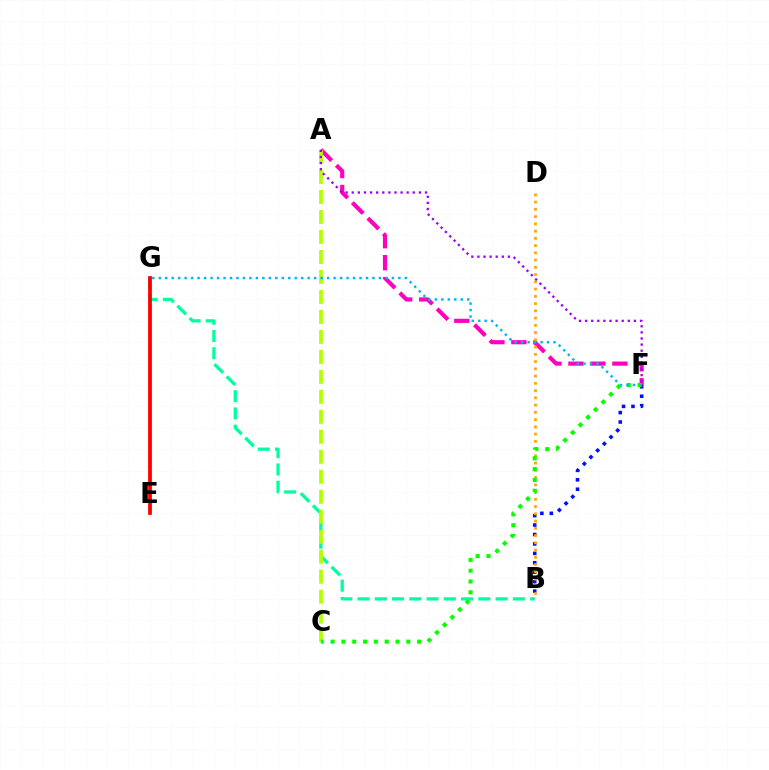{('A', 'F'): [{'color': '#ff00bd', 'line_style': 'dashed', 'thickness': 2.99}, {'color': '#9b00ff', 'line_style': 'dotted', 'thickness': 1.66}], ('B', 'G'): [{'color': '#00ff9d', 'line_style': 'dashed', 'thickness': 2.34}], ('B', 'F'): [{'color': '#0010ff', 'line_style': 'dotted', 'thickness': 2.56}], ('B', 'D'): [{'color': '#ffa500', 'line_style': 'dotted', 'thickness': 1.97}], ('A', 'C'): [{'color': '#b3ff00', 'line_style': 'dashed', 'thickness': 2.72}], ('C', 'F'): [{'color': '#08ff00', 'line_style': 'dotted', 'thickness': 2.94}], ('E', 'G'): [{'color': '#ff0000', 'line_style': 'solid', 'thickness': 2.71}], ('F', 'G'): [{'color': '#00b5ff', 'line_style': 'dotted', 'thickness': 1.76}]}